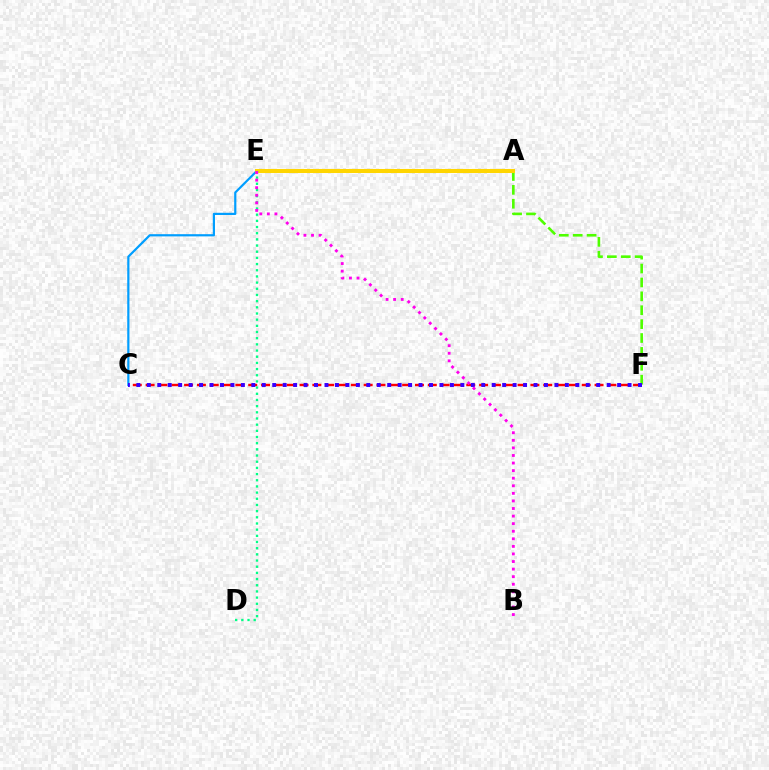{('A', 'F'): [{'color': '#4fff00', 'line_style': 'dashed', 'thickness': 1.89}], ('C', 'E'): [{'color': '#009eff', 'line_style': 'solid', 'thickness': 1.58}], ('A', 'E'): [{'color': '#ffd500', 'line_style': 'solid', 'thickness': 2.91}], ('C', 'F'): [{'color': '#ff0000', 'line_style': 'dashed', 'thickness': 1.74}, {'color': '#3700ff', 'line_style': 'dotted', 'thickness': 2.84}], ('D', 'E'): [{'color': '#00ff86', 'line_style': 'dotted', 'thickness': 1.68}], ('B', 'E'): [{'color': '#ff00ed', 'line_style': 'dotted', 'thickness': 2.06}]}